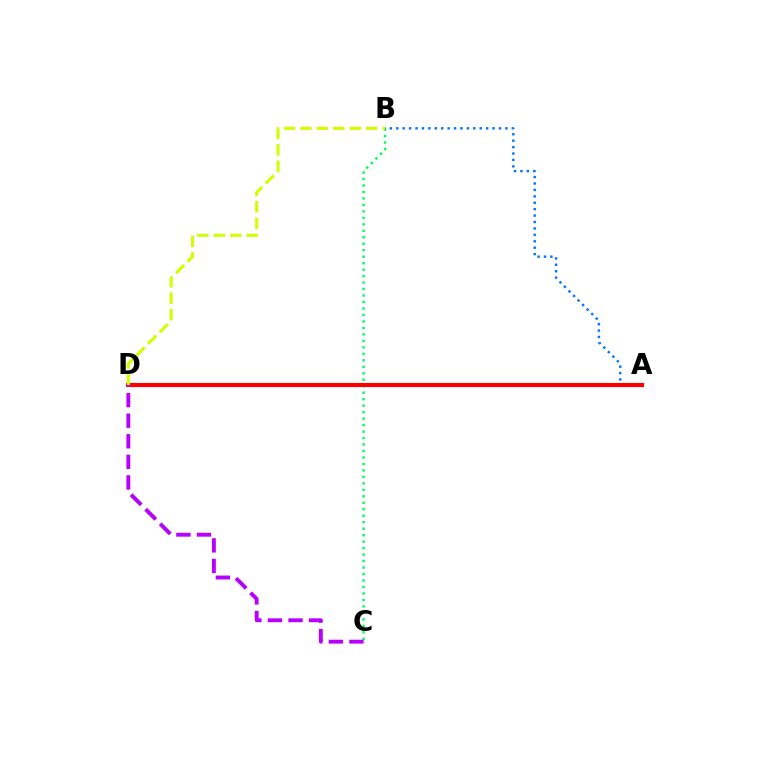{('B', 'C'): [{'color': '#00ff5c', 'line_style': 'dotted', 'thickness': 1.76}], ('A', 'B'): [{'color': '#0074ff', 'line_style': 'dotted', 'thickness': 1.74}], ('A', 'D'): [{'color': '#ff0000', 'line_style': 'solid', 'thickness': 2.97}], ('B', 'D'): [{'color': '#d1ff00', 'line_style': 'dashed', 'thickness': 2.23}], ('C', 'D'): [{'color': '#b900ff', 'line_style': 'dashed', 'thickness': 2.79}]}